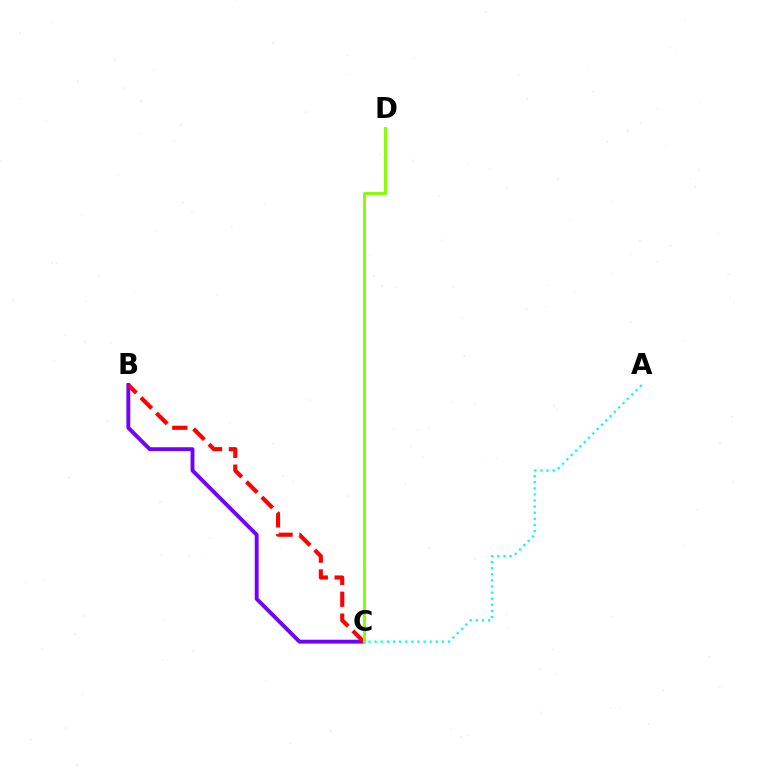{('B', 'C'): [{'color': '#7200ff', 'line_style': 'solid', 'thickness': 2.79}, {'color': '#ff0000', 'line_style': 'dashed', 'thickness': 2.97}], ('C', 'D'): [{'color': '#84ff00', 'line_style': 'solid', 'thickness': 2.09}], ('A', 'C'): [{'color': '#00fff6', 'line_style': 'dotted', 'thickness': 1.66}]}